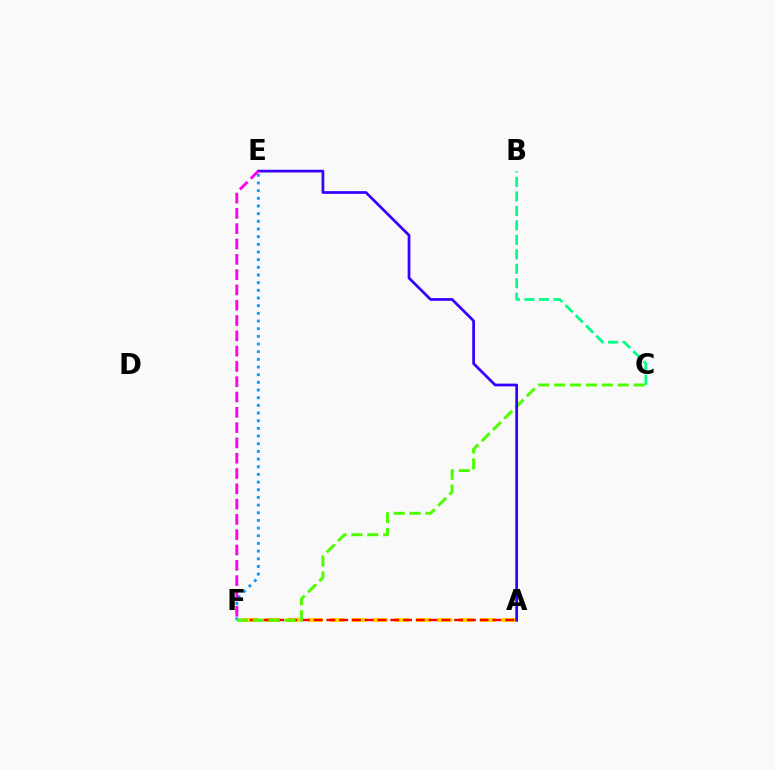{('E', 'F'): [{'color': '#009eff', 'line_style': 'dotted', 'thickness': 2.08}, {'color': '#ff00ed', 'line_style': 'dashed', 'thickness': 2.08}], ('A', 'F'): [{'color': '#ffd500', 'line_style': 'dashed', 'thickness': 2.93}, {'color': '#ff0000', 'line_style': 'dashed', 'thickness': 1.74}], ('B', 'C'): [{'color': '#00ff86', 'line_style': 'dashed', 'thickness': 1.97}], ('C', 'F'): [{'color': '#4fff00', 'line_style': 'dashed', 'thickness': 2.16}], ('A', 'E'): [{'color': '#3700ff', 'line_style': 'solid', 'thickness': 1.97}]}